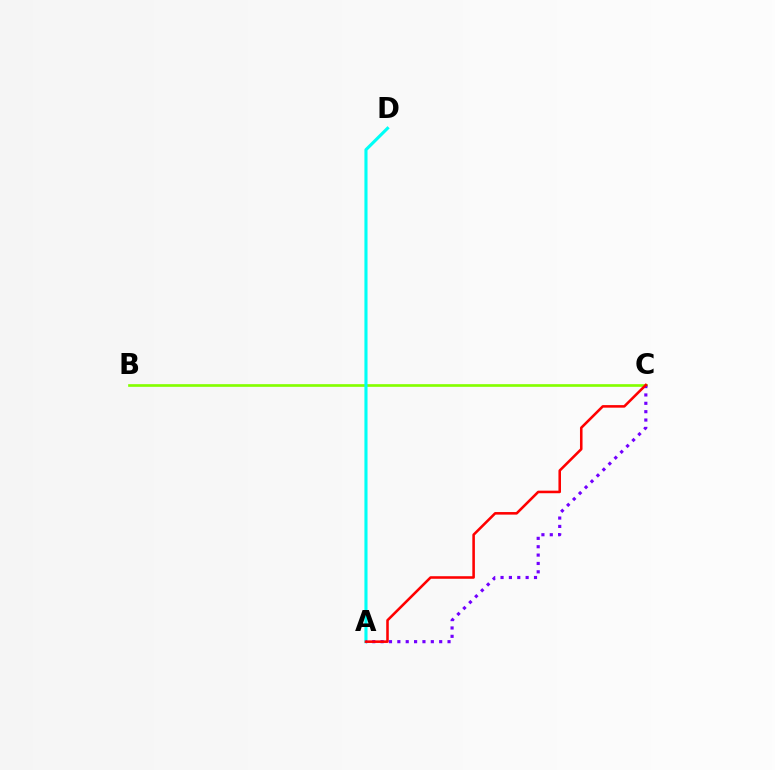{('B', 'C'): [{'color': '#84ff00', 'line_style': 'solid', 'thickness': 1.92}], ('A', 'D'): [{'color': '#00fff6', 'line_style': 'solid', 'thickness': 2.24}], ('A', 'C'): [{'color': '#7200ff', 'line_style': 'dotted', 'thickness': 2.27}, {'color': '#ff0000', 'line_style': 'solid', 'thickness': 1.85}]}